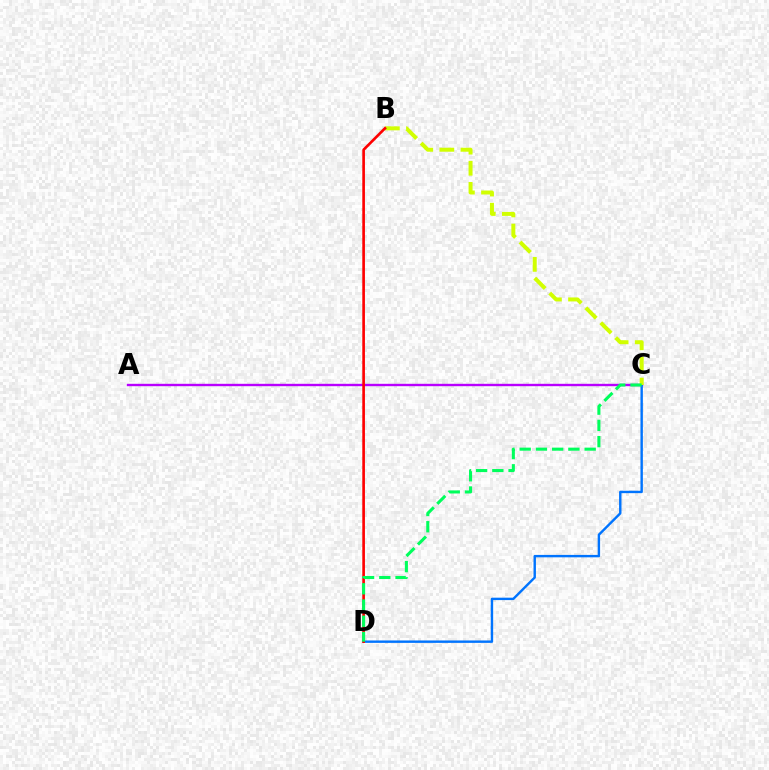{('A', 'C'): [{'color': '#b900ff', 'line_style': 'solid', 'thickness': 1.71}], ('C', 'D'): [{'color': '#0074ff', 'line_style': 'solid', 'thickness': 1.74}, {'color': '#00ff5c', 'line_style': 'dashed', 'thickness': 2.21}], ('B', 'C'): [{'color': '#d1ff00', 'line_style': 'dashed', 'thickness': 2.87}], ('B', 'D'): [{'color': '#ff0000', 'line_style': 'solid', 'thickness': 1.91}]}